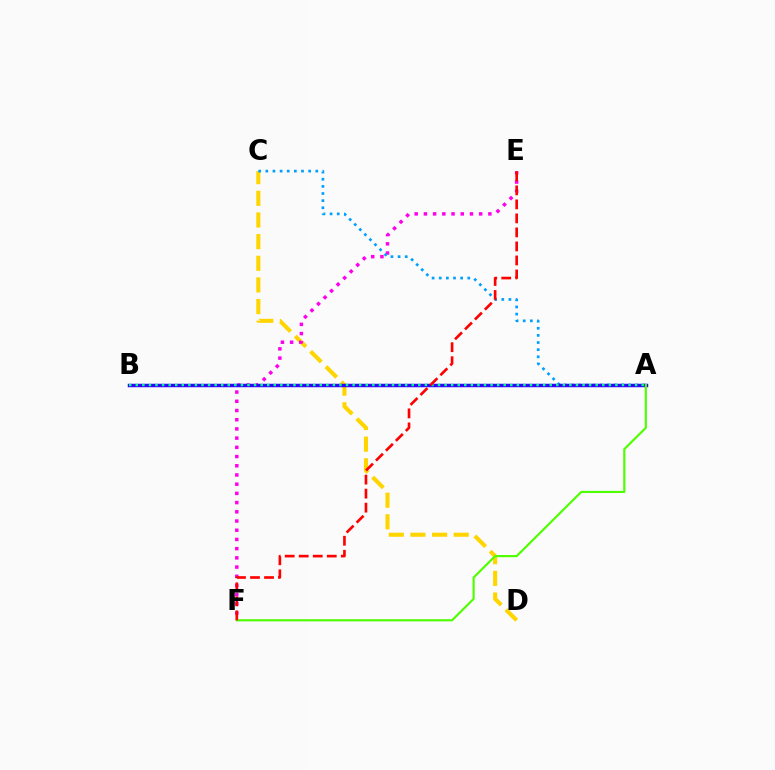{('C', 'D'): [{'color': '#ffd500', 'line_style': 'dashed', 'thickness': 2.94}], ('E', 'F'): [{'color': '#ff00ed', 'line_style': 'dotted', 'thickness': 2.5}, {'color': '#ff0000', 'line_style': 'dashed', 'thickness': 1.9}], ('A', 'C'): [{'color': '#009eff', 'line_style': 'dotted', 'thickness': 1.94}], ('A', 'B'): [{'color': '#3700ff', 'line_style': 'solid', 'thickness': 2.5}, {'color': '#00ff86', 'line_style': 'dotted', 'thickness': 1.79}], ('A', 'F'): [{'color': '#4fff00', 'line_style': 'solid', 'thickness': 1.56}]}